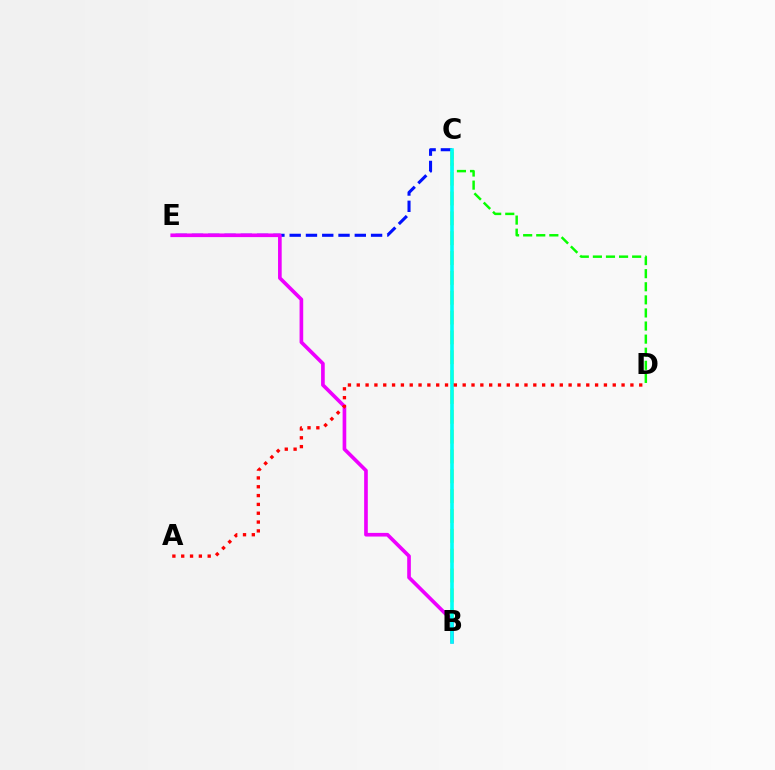{('C', 'E'): [{'color': '#0010ff', 'line_style': 'dashed', 'thickness': 2.21}], ('B', 'C'): [{'color': '#fcf500', 'line_style': 'dashed', 'thickness': 2.7}, {'color': '#00fff6', 'line_style': 'solid', 'thickness': 2.61}], ('C', 'D'): [{'color': '#08ff00', 'line_style': 'dashed', 'thickness': 1.78}], ('B', 'E'): [{'color': '#ee00ff', 'line_style': 'solid', 'thickness': 2.63}], ('A', 'D'): [{'color': '#ff0000', 'line_style': 'dotted', 'thickness': 2.4}]}